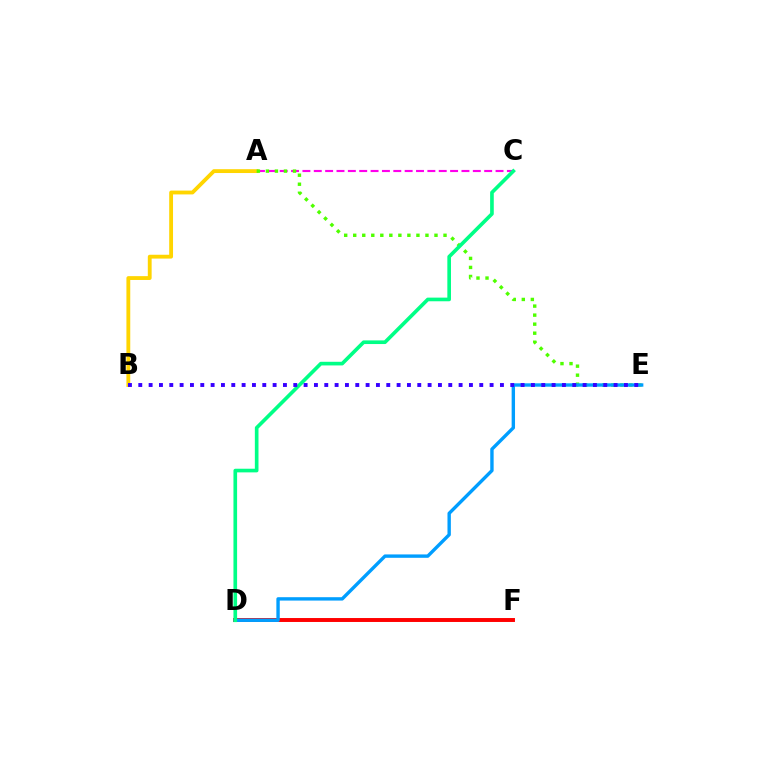{('A', 'B'): [{'color': '#ffd500', 'line_style': 'solid', 'thickness': 2.76}], ('A', 'C'): [{'color': '#ff00ed', 'line_style': 'dashed', 'thickness': 1.54}], ('D', 'F'): [{'color': '#ff0000', 'line_style': 'solid', 'thickness': 2.83}], ('A', 'E'): [{'color': '#4fff00', 'line_style': 'dotted', 'thickness': 2.45}], ('D', 'E'): [{'color': '#009eff', 'line_style': 'solid', 'thickness': 2.44}], ('C', 'D'): [{'color': '#00ff86', 'line_style': 'solid', 'thickness': 2.63}], ('B', 'E'): [{'color': '#3700ff', 'line_style': 'dotted', 'thickness': 2.81}]}